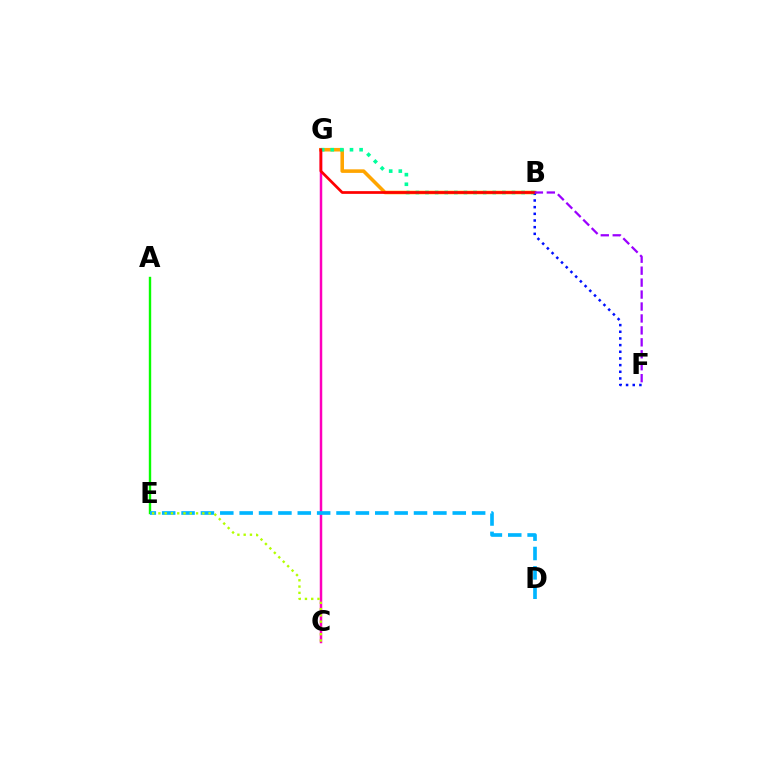{('B', 'G'): [{'color': '#ffa500', 'line_style': 'solid', 'thickness': 2.57}, {'color': '#00ff9d', 'line_style': 'dotted', 'thickness': 2.61}, {'color': '#ff0000', 'line_style': 'solid', 'thickness': 1.96}], ('B', 'F'): [{'color': '#0010ff', 'line_style': 'dotted', 'thickness': 1.81}, {'color': '#9b00ff', 'line_style': 'dashed', 'thickness': 1.62}], ('A', 'E'): [{'color': '#08ff00', 'line_style': 'solid', 'thickness': 1.73}], ('C', 'G'): [{'color': '#ff00bd', 'line_style': 'solid', 'thickness': 1.79}], ('D', 'E'): [{'color': '#00b5ff', 'line_style': 'dashed', 'thickness': 2.63}], ('C', 'E'): [{'color': '#b3ff00', 'line_style': 'dotted', 'thickness': 1.7}]}